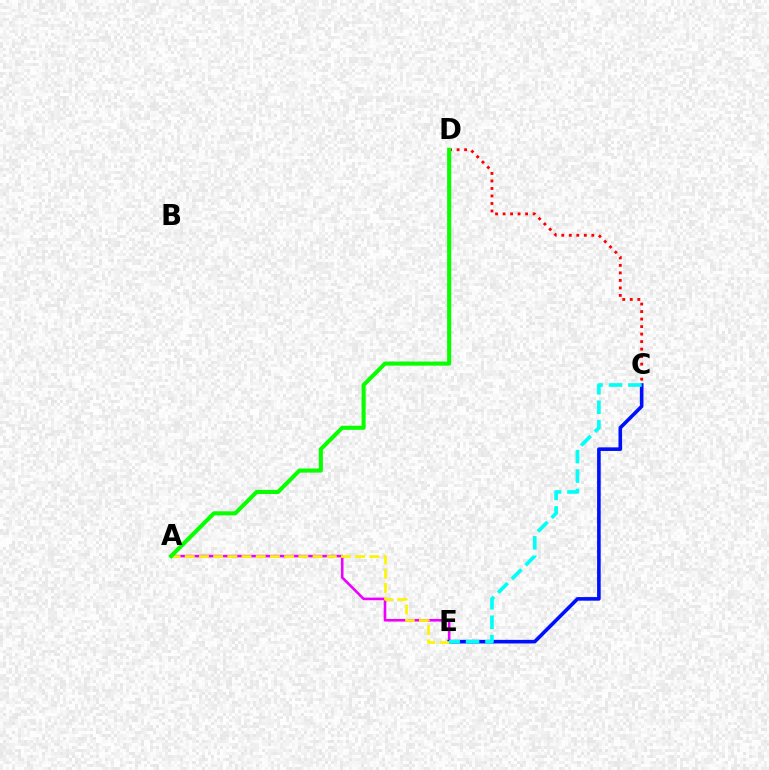{('A', 'E'): [{'color': '#ee00ff', 'line_style': 'solid', 'thickness': 1.86}, {'color': '#fcf500', 'line_style': 'dashed', 'thickness': 1.93}], ('C', 'D'): [{'color': '#ff0000', 'line_style': 'dotted', 'thickness': 2.04}], ('C', 'E'): [{'color': '#0010ff', 'line_style': 'solid', 'thickness': 2.6}, {'color': '#00fff6', 'line_style': 'dashed', 'thickness': 2.64}], ('A', 'D'): [{'color': '#08ff00', 'line_style': 'solid', 'thickness': 2.94}]}